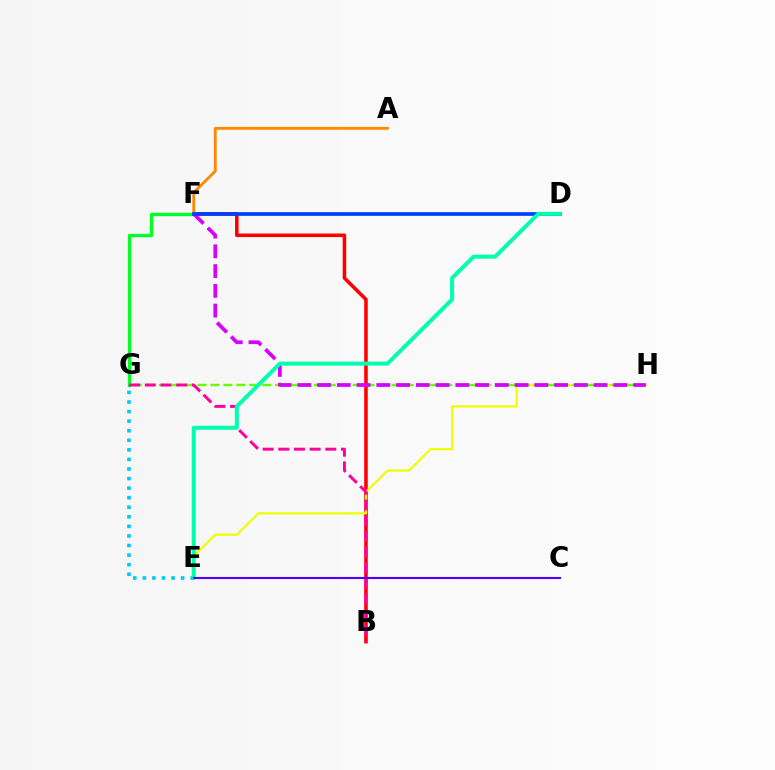{('B', 'F'): [{'color': '#ff0000', 'line_style': 'solid', 'thickness': 2.56}], ('E', 'G'): [{'color': '#00c7ff', 'line_style': 'dotted', 'thickness': 2.6}], ('E', 'H'): [{'color': '#eeff00', 'line_style': 'solid', 'thickness': 1.58}], ('F', 'G'): [{'color': '#00ff27', 'line_style': 'solid', 'thickness': 2.4}], ('A', 'F'): [{'color': '#ff8800', 'line_style': 'solid', 'thickness': 2.03}], ('G', 'H'): [{'color': '#66ff00', 'line_style': 'dashed', 'thickness': 1.76}], ('B', 'G'): [{'color': '#ff00a0', 'line_style': 'dashed', 'thickness': 2.13}], ('F', 'H'): [{'color': '#d600ff', 'line_style': 'dashed', 'thickness': 2.68}], ('D', 'F'): [{'color': '#003fff', 'line_style': 'solid', 'thickness': 2.66}], ('D', 'E'): [{'color': '#00ffaf', 'line_style': 'solid', 'thickness': 2.87}], ('C', 'E'): [{'color': '#4f00ff', 'line_style': 'solid', 'thickness': 1.52}]}